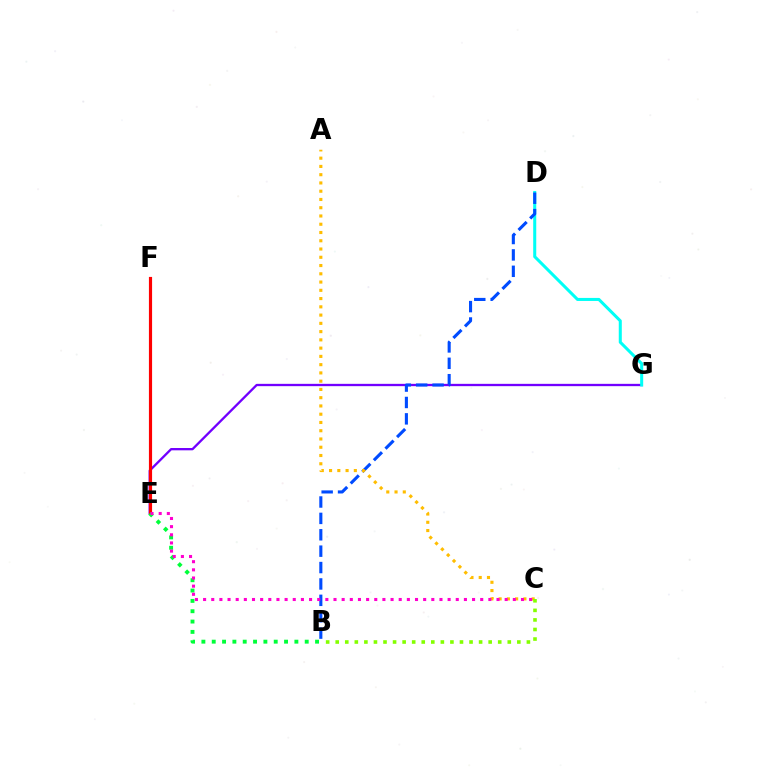{('E', 'G'): [{'color': '#7200ff', 'line_style': 'solid', 'thickness': 1.66}], ('D', 'G'): [{'color': '#00fff6', 'line_style': 'solid', 'thickness': 2.19}], ('B', 'D'): [{'color': '#004bff', 'line_style': 'dashed', 'thickness': 2.23}], ('A', 'C'): [{'color': '#ffbd00', 'line_style': 'dotted', 'thickness': 2.24}], ('E', 'F'): [{'color': '#ff0000', 'line_style': 'solid', 'thickness': 2.28}], ('B', 'E'): [{'color': '#00ff39', 'line_style': 'dotted', 'thickness': 2.81}], ('B', 'C'): [{'color': '#84ff00', 'line_style': 'dotted', 'thickness': 2.6}], ('C', 'E'): [{'color': '#ff00cf', 'line_style': 'dotted', 'thickness': 2.21}]}